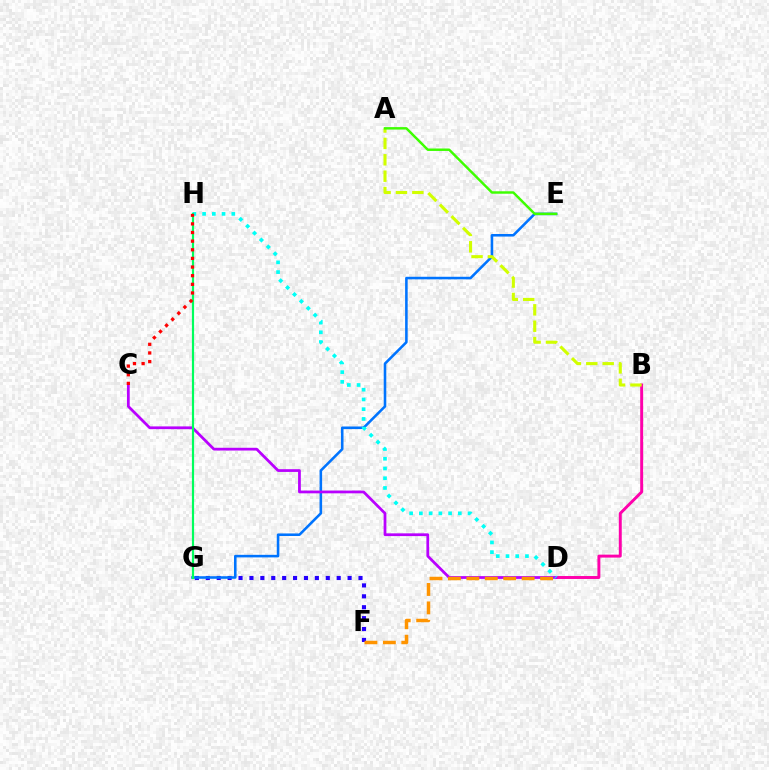{('F', 'G'): [{'color': '#2500ff', 'line_style': 'dotted', 'thickness': 2.96}], ('E', 'G'): [{'color': '#0074ff', 'line_style': 'solid', 'thickness': 1.85}], ('B', 'D'): [{'color': '#ff00ac', 'line_style': 'solid', 'thickness': 2.12}], ('A', 'B'): [{'color': '#d1ff00', 'line_style': 'dashed', 'thickness': 2.23}], ('C', 'D'): [{'color': '#b900ff', 'line_style': 'solid', 'thickness': 1.99}], ('D', 'F'): [{'color': '#ff9400', 'line_style': 'dashed', 'thickness': 2.5}], ('A', 'E'): [{'color': '#3dff00', 'line_style': 'solid', 'thickness': 1.77}], ('D', 'H'): [{'color': '#00fff6', 'line_style': 'dotted', 'thickness': 2.65}], ('G', 'H'): [{'color': '#00ff5c', 'line_style': 'solid', 'thickness': 1.57}], ('C', 'H'): [{'color': '#ff0000', 'line_style': 'dotted', 'thickness': 2.35}]}